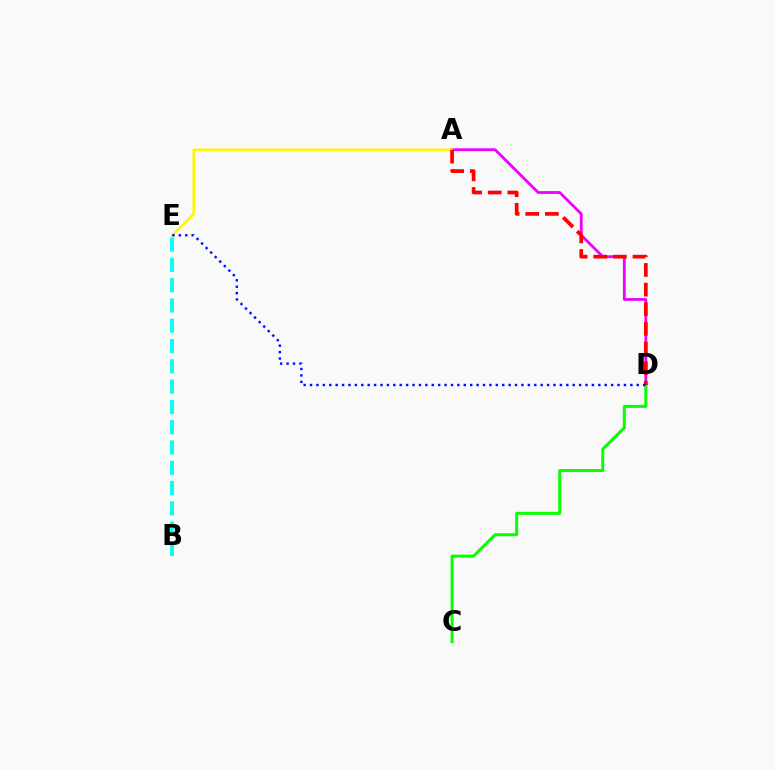{('A', 'D'): [{'color': '#ee00ff', 'line_style': 'solid', 'thickness': 2.01}, {'color': '#ff0000', 'line_style': 'dashed', 'thickness': 2.67}], ('C', 'D'): [{'color': '#08ff00', 'line_style': 'solid', 'thickness': 2.17}], ('A', 'E'): [{'color': '#fcf500', 'line_style': 'solid', 'thickness': 1.79}], ('B', 'E'): [{'color': '#00fff6', 'line_style': 'dashed', 'thickness': 2.76}], ('D', 'E'): [{'color': '#0010ff', 'line_style': 'dotted', 'thickness': 1.74}]}